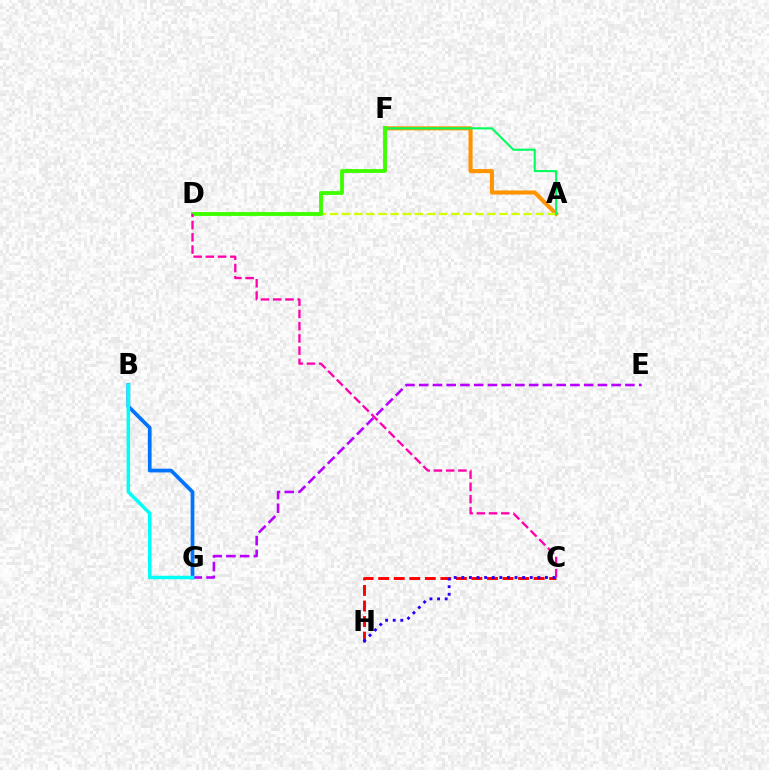{('C', 'H'): [{'color': '#ff0000', 'line_style': 'dashed', 'thickness': 2.11}, {'color': '#2500ff', 'line_style': 'dotted', 'thickness': 2.07}], ('E', 'G'): [{'color': '#b900ff', 'line_style': 'dashed', 'thickness': 1.87}], ('A', 'F'): [{'color': '#ff9400', 'line_style': 'solid', 'thickness': 2.93}, {'color': '#00ff5c', 'line_style': 'solid', 'thickness': 1.51}], ('B', 'G'): [{'color': '#0074ff', 'line_style': 'solid', 'thickness': 2.69}, {'color': '#00fff6', 'line_style': 'solid', 'thickness': 2.5}], ('A', 'D'): [{'color': '#d1ff00', 'line_style': 'dashed', 'thickness': 1.64}], ('D', 'F'): [{'color': '#3dff00', 'line_style': 'solid', 'thickness': 2.77}], ('C', 'D'): [{'color': '#ff00ac', 'line_style': 'dashed', 'thickness': 1.66}]}